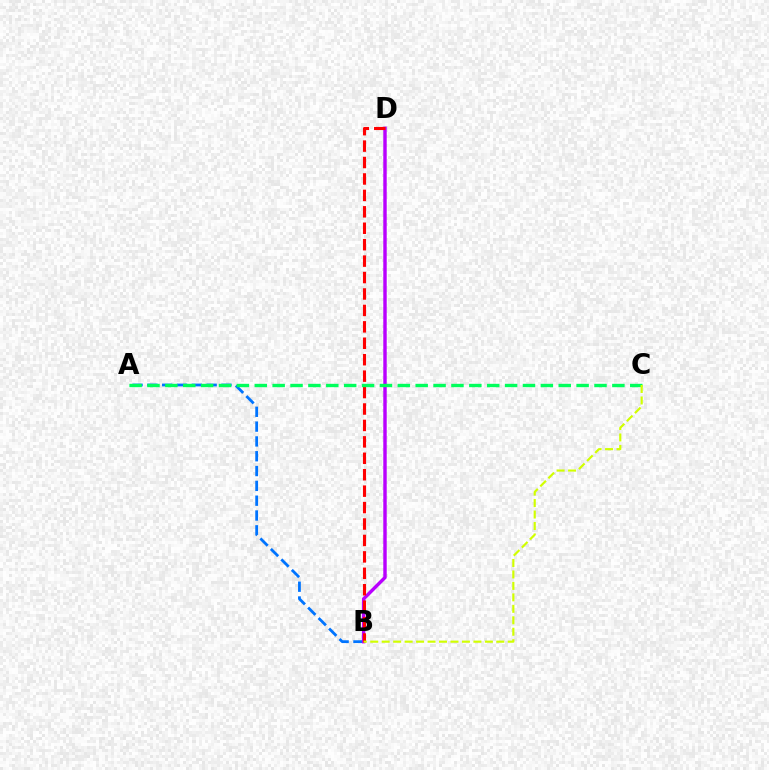{('A', 'B'): [{'color': '#0074ff', 'line_style': 'dashed', 'thickness': 2.01}], ('B', 'D'): [{'color': '#b900ff', 'line_style': 'solid', 'thickness': 2.47}, {'color': '#ff0000', 'line_style': 'dashed', 'thickness': 2.23}], ('A', 'C'): [{'color': '#00ff5c', 'line_style': 'dashed', 'thickness': 2.43}], ('B', 'C'): [{'color': '#d1ff00', 'line_style': 'dashed', 'thickness': 1.56}]}